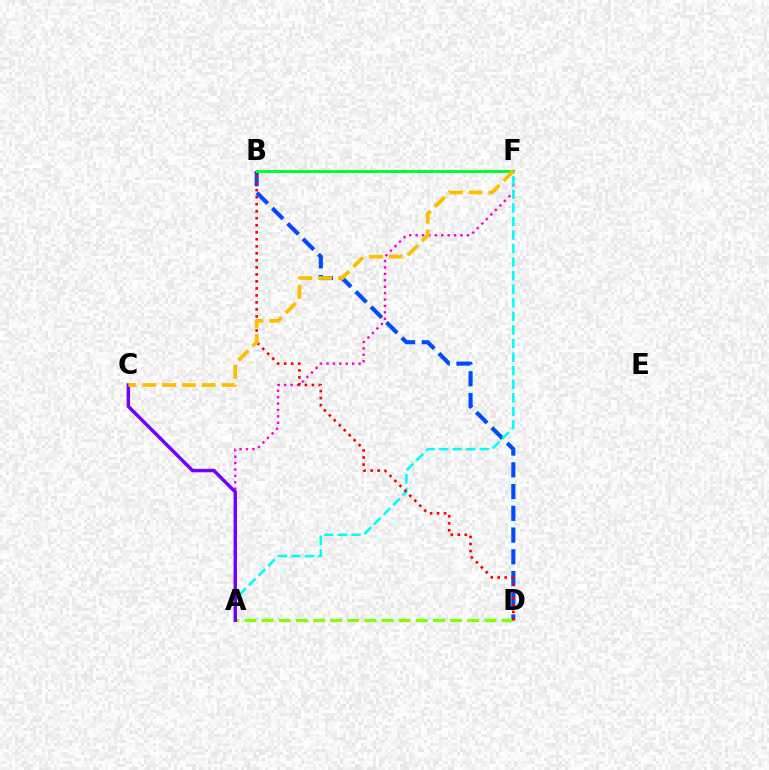{('B', 'D'): [{'color': '#004bff', 'line_style': 'dashed', 'thickness': 2.95}, {'color': '#ff0000', 'line_style': 'dotted', 'thickness': 1.91}], ('A', 'D'): [{'color': '#84ff00', 'line_style': 'dashed', 'thickness': 2.33}], ('A', 'F'): [{'color': '#ff00cf', 'line_style': 'dotted', 'thickness': 1.74}, {'color': '#00fff6', 'line_style': 'dashed', 'thickness': 1.84}], ('A', 'C'): [{'color': '#7200ff', 'line_style': 'solid', 'thickness': 2.49}], ('B', 'F'): [{'color': '#00ff39', 'line_style': 'solid', 'thickness': 2.15}], ('C', 'F'): [{'color': '#ffbd00', 'line_style': 'dashed', 'thickness': 2.69}]}